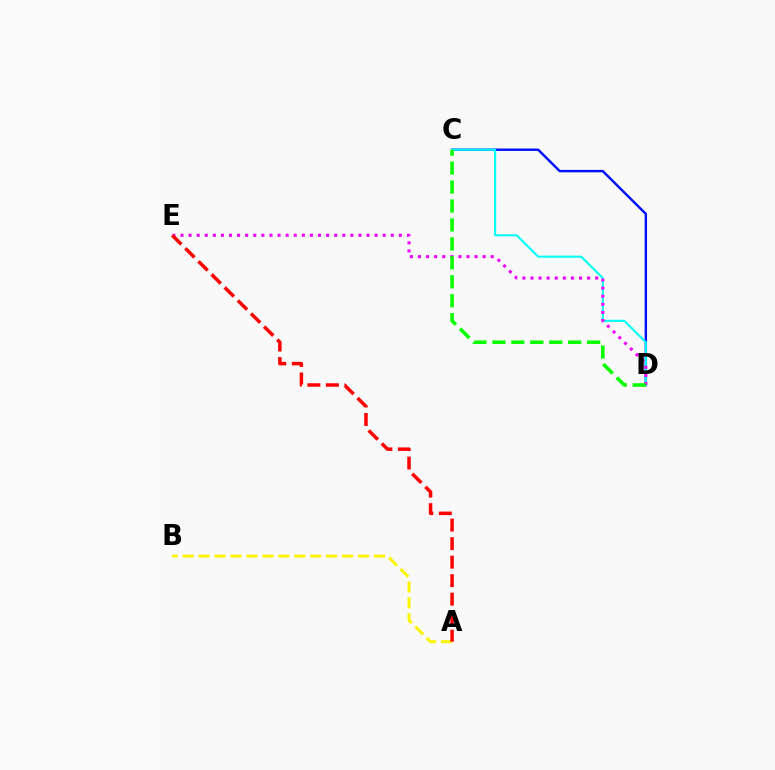{('A', 'B'): [{'color': '#fcf500', 'line_style': 'dashed', 'thickness': 2.16}], ('C', 'D'): [{'color': '#0010ff', 'line_style': 'solid', 'thickness': 1.75}, {'color': '#00fff6', 'line_style': 'solid', 'thickness': 1.51}, {'color': '#08ff00', 'line_style': 'dashed', 'thickness': 2.57}], ('D', 'E'): [{'color': '#ee00ff', 'line_style': 'dotted', 'thickness': 2.2}], ('A', 'E'): [{'color': '#ff0000', 'line_style': 'dashed', 'thickness': 2.51}]}